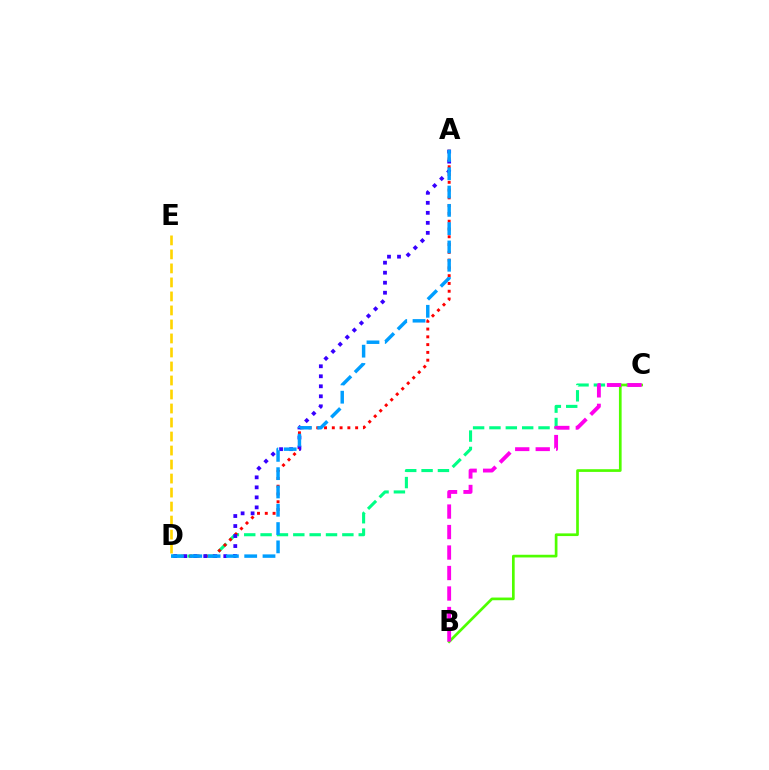{('C', 'D'): [{'color': '#00ff86', 'line_style': 'dashed', 'thickness': 2.22}], ('B', 'C'): [{'color': '#4fff00', 'line_style': 'solid', 'thickness': 1.94}, {'color': '#ff00ed', 'line_style': 'dashed', 'thickness': 2.78}], ('A', 'D'): [{'color': '#ff0000', 'line_style': 'dotted', 'thickness': 2.11}, {'color': '#3700ff', 'line_style': 'dotted', 'thickness': 2.72}, {'color': '#009eff', 'line_style': 'dashed', 'thickness': 2.49}], ('D', 'E'): [{'color': '#ffd500', 'line_style': 'dashed', 'thickness': 1.9}]}